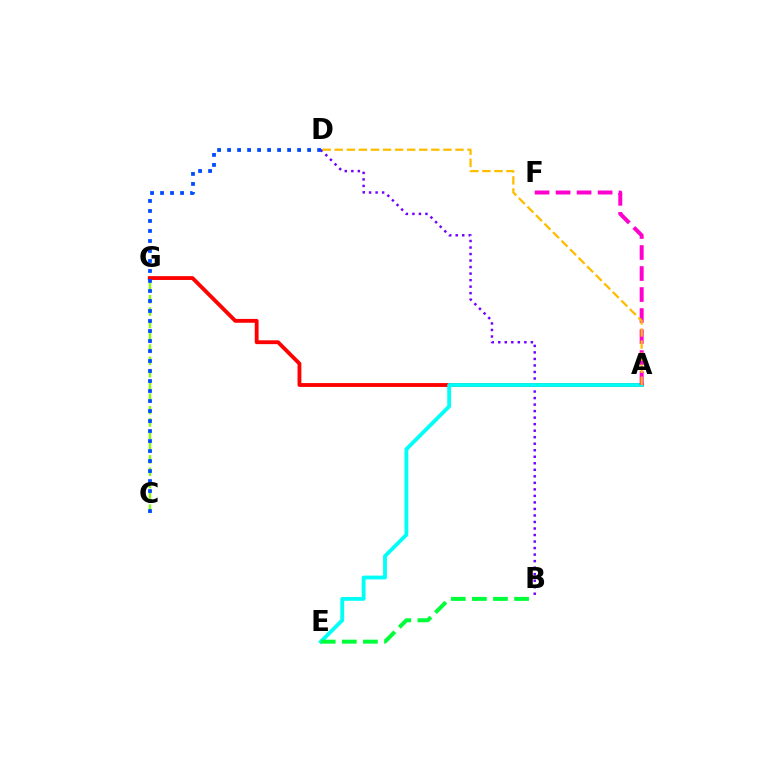{('B', 'D'): [{'color': '#7200ff', 'line_style': 'dotted', 'thickness': 1.77}], ('C', 'G'): [{'color': '#84ff00', 'line_style': 'dashed', 'thickness': 1.67}], ('A', 'G'): [{'color': '#ff0000', 'line_style': 'solid', 'thickness': 2.76}], ('C', 'D'): [{'color': '#004bff', 'line_style': 'dotted', 'thickness': 2.72}], ('A', 'E'): [{'color': '#00fff6', 'line_style': 'solid', 'thickness': 2.75}], ('B', 'E'): [{'color': '#00ff39', 'line_style': 'dashed', 'thickness': 2.87}], ('A', 'F'): [{'color': '#ff00cf', 'line_style': 'dashed', 'thickness': 2.85}], ('A', 'D'): [{'color': '#ffbd00', 'line_style': 'dashed', 'thickness': 1.64}]}